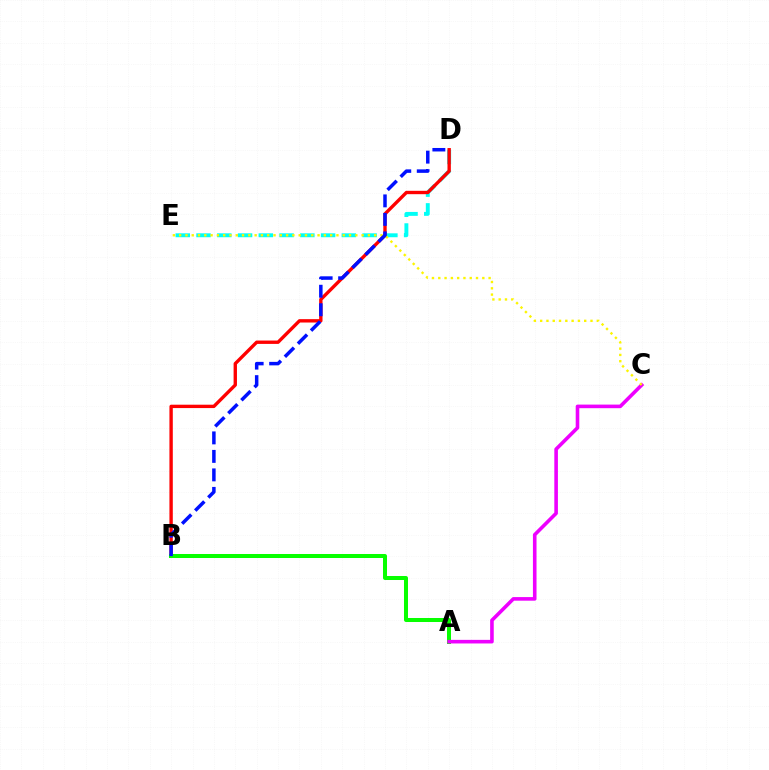{('D', 'E'): [{'color': '#00fff6', 'line_style': 'dashed', 'thickness': 2.82}], ('B', 'D'): [{'color': '#ff0000', 'line_style': 'solid', 'thickness': 2.43}, {'color': '#0010ff', 'line_style': 'dashed', 'thickness': 2.51}], ('A', 'B'): [{'color': '#08ff00', 'line_style': 'solid', 'thickness': 2.89}], ('A', 'C'): [{'color': '#ee00ff', 'line_style': 'solid', 'thickness': 2.59}], ('C', 'E'): [{'color': '#fcf500', 'line_style': 'dotted', 'thickness': 1.71}]}